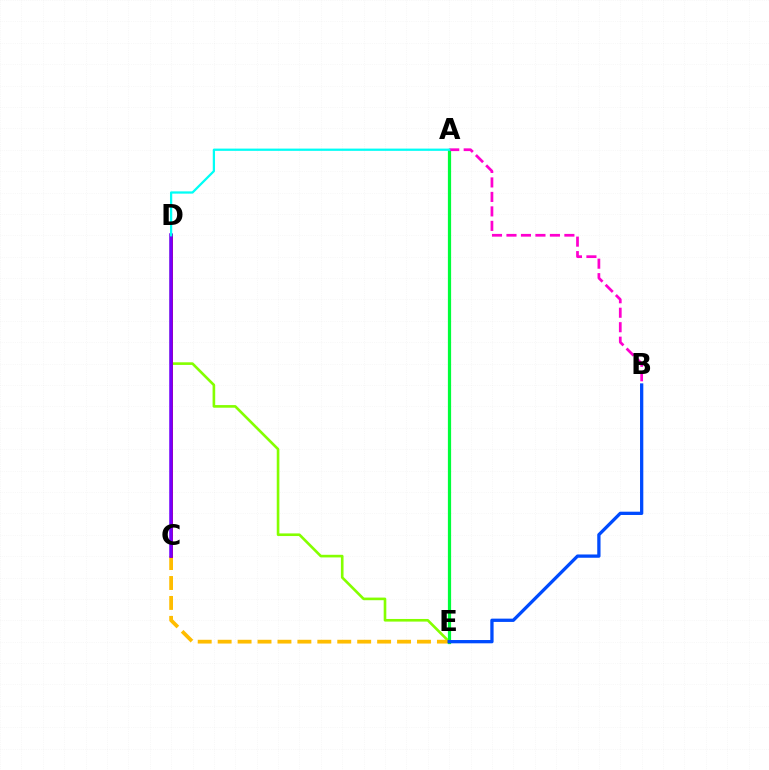{('D', 'E'): [{'color': '#84ff00', 'line_style': 'solid', 'thickness': 1.89}], ('C', 'E'): [{'color': '#ffbd00', 'line_style': 'dashed', 'thickness': 2.71}], ('A', 'E'): [{'color': '#00ff39', 'line_style': 'solid', 'thickness': 2.32}], ('A', 'B'): [{'color': '#ff00cf', 'line_style': 'dashed', 'thickness': 1.97}], ('C', 'D'): [{'color': '#ff0000', 'line_style': 'solid', 'thickness': 2.11}, {'color': '#7200ff', 'line_style': 'solid', 'thickness': 2.54}], ('A', 'D'): [{'color': '#00fff6', 'line_style': 'solid', 'thickness': 1.62}], ('B', 'E'): [{'color': '#004bff', 'line_style': 'solid', 'thickness': 2.37}]}